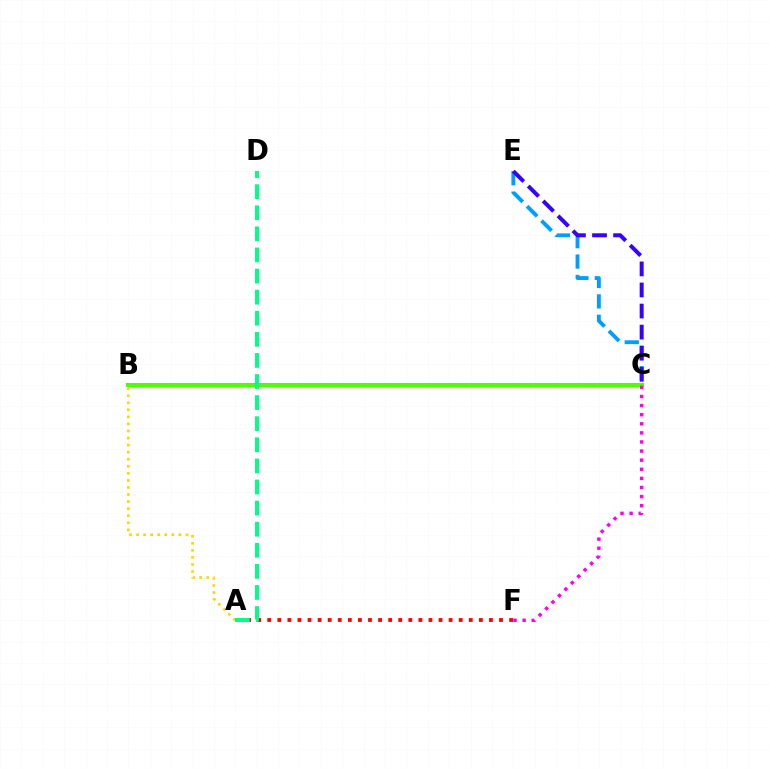{('A', 'B'): [{'color': '#ffd500', 'line_style': 'dotted', 'thickness': 1.92}], ('A', 'F'): [{'color': '#ff0000', 'line_style': 'dotted', 'thickness': 2.74}], ('B', 'C'): [{'color': '#4fff00', 'line_style': 'solid', 'thickness': 2.95}], ('C', 'F'): [{'color': '#ff00ed', 'line_style': 'dotted', 'thickness': 2.47}], ('A', 'D'): [{'color': '#00ff86', 'line_style': 'dashed', 'thickness': 2.87}], ('C', 'E'): [{'color': '#009eff', 'line_style': 'dashed', 'thickness': 2.77}, {'color': '#3700ff', 'line_style': 'dashed', 'thickness': 2.86}]}